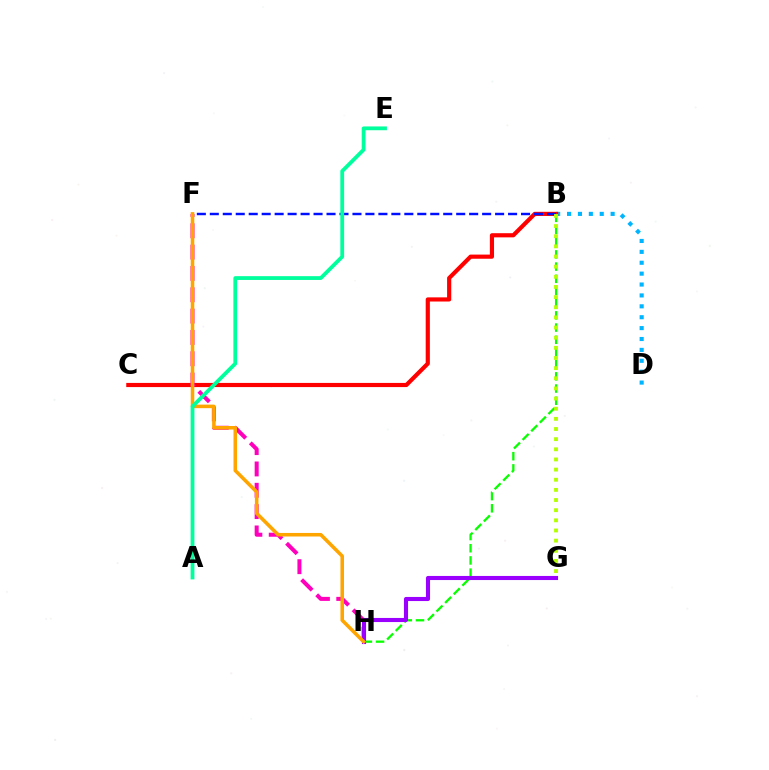{('B', 'D'): [{'color': '#00b5ff', 'line_style': 'dotted', 'thickness': 2.96}], ('B', 'H'): [{'color': '#08ff00', 'line_style': 'dashed', 'thickness': 1.66}], ('B', 'C'): [{'color': '#ff0000', 'line_style': 'solid', 'thickness': 2.99}], ('F', 'H'): [{'color': '#ff00bd', 'line_style': 'dashed', 'thickness': 2.9}, {'color': '#ffa500', 'line_style': 'solid', 'thickness': 2.55}], ('G', 'H'): [{'color': '#9b00ff', 'line_style': 'solid', 'thickness': 2.95}], ('B', 'F'): [{'color': '#0010ff', 'line_style': 'dashed', 'thickness': 1.76}], ('B', 'G'): [{'color': '#b3ff00', 'line_style': 'dotted', 'thickness': 2.76}], ('A', 'E'): [{'color': '#00ff9d', 'line_style': 'solid', 'thickness': 2.73}]}